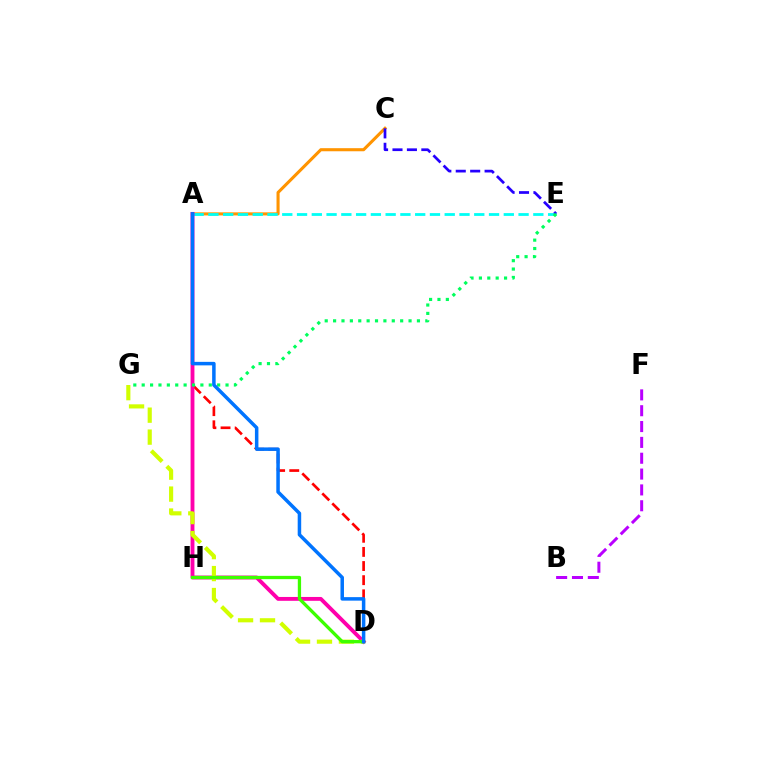{('A', 'D'): [{'color': '#ff0000', 'line_style': 'dashed', 'thickness': 1.92}, {'color': '#ff00ac', 'line_style': 'solid', 'thickness': 2.78}, {'color': '#0074ff', 'line_style': 'solid', 'thickness': 2.52}], ('A', 'C'): [{'color': '#ff9400', 'line_style': 'solid', 'thickness': 2.22}], ('B', 'F'): [{'color': '#b900ff', 'line_style': 'dashed', 'thickness': 2.15}], ('A', 'E'): [{'color': '#00fff6', 'line_style': 'dashed', 'thickness': 2.01}], ('C', 'E'): [{'color': '#2500ff', 'line_style': 'dashed', 'thickness': 1.96}], ('D', 'G'): [{'color': '#d1ff00', 'line_style': 'dashed', 'thickness': 2.98}], ('D', 'H'): [{'color': '#3dff00', 'line_style': 'solid', 'thickness': 2.37}], ('E', 'G'): [{'color': '#00ff5c', 'line_style': 'dotted', 'thickness': 2.28}]}